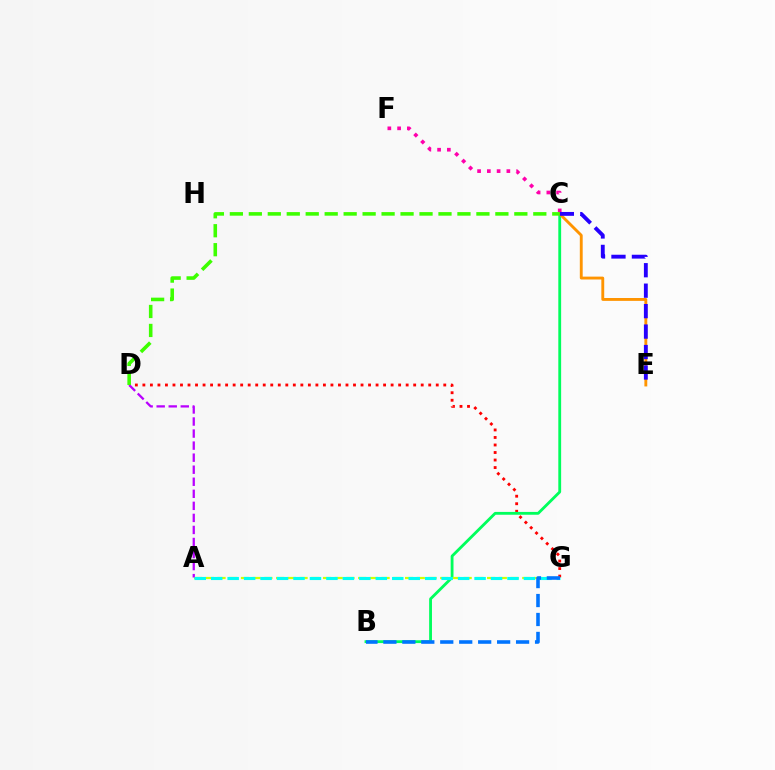{('D', 'G'): [{'color': '#ff0000', 'line_style': 'dotted', 'thickness': 2.04}], ('B', 'C'): [{'color': '#00ff5c', 'line_style': 'solid', 'thickness': 2.04}], ('A', 'G'): [{'color': '#d1ff00', 'line_style': 'dashed', 'thickness': 1.59}, {'color': '#00fff6', 'line_style': 'dashed', 'thickness': 2.24}], ('C', 'F'): [{'color': '#ff00ac', 'line_style': 'dotted', 'thickness': 2.65}], ('C', 'E'): [{'color': '#ff9400', 'line_style': 'solid', 'thickness': 2.07}, {'color': '#2500ff', 'line_style': 'dashed', 'thickness': 2.78}], ('A', 'D'): [{'color': '#b900ff', 'line_style': 'dashed', 'thickness': 1.64}], ('B', 'G'): [{'color': '#0074ff', 'line_style': 'dashed', 'thickness': 2.58}], ('C', 'D'): [{'color': '#3dff00', 'line_style': 'dashed', 'thickness': 2.58}]}